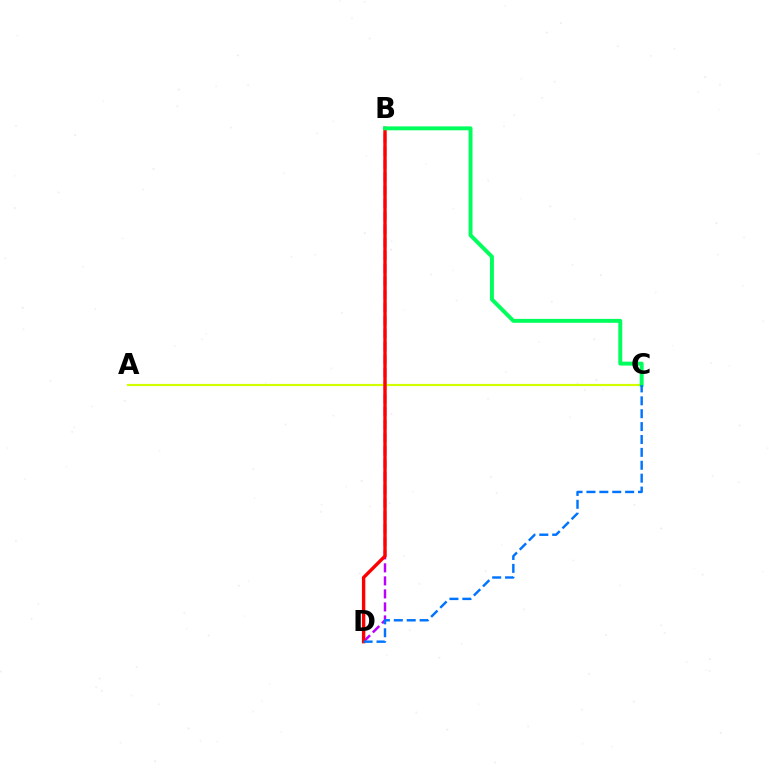{('B', 'D'): [{'color': '#b900ff', 'line_style': 'dashed', 'thickness': 1.77}, {'color': '#ff0000', 'line_style': 'solid', 'thickness': 2.44}], ('A', 'C'): [{'color': '#d1ff00', 'line_style': 'solid', 'thickness': 1.56}], ('B', 'C'): [{'color': '#00ff5c', 'line_style': 'solid', 'thickness': 2.83}], ('C', 'D'): [{'color': '#0074ff', 'line_style': 'dashed', 'thickness': 1.75}]}